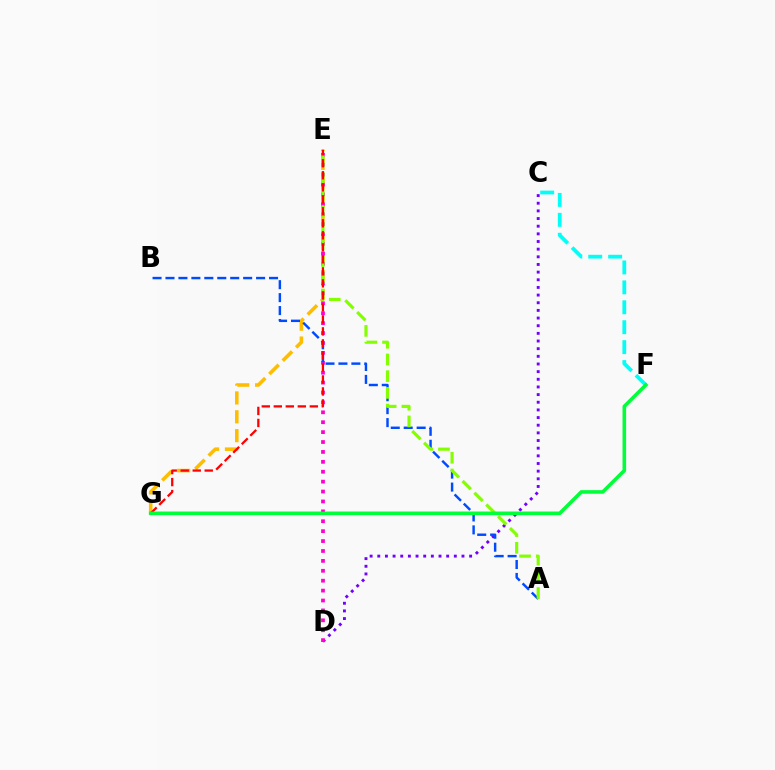{('C', 'F'): [{'color': '#00fff6', 'line_style': 'dashed', 'thickness': 2.71}], ('C', 'D'): [{'color': '#7200ff', 'line_style': 'dotted', 'thickness': 2.08}], ('E', 'G'): [{'color': '#ffbd00', 'line_style': 'dashed', 'thickness': 2.56}, {'color': '#ff0000', 'line_style': 'dashed', 'thickness': 1.63}], ('D', 'E'): [{'color': '#ff00cf', 'line_style': 'dotted', 'thickness': 2.69}], ('A', 'B'): [{'color': '#004bff', 'line_style': 'dashed', 'thickness': 1.76}], ('A', 'E'): [{'color': '#84ff00', 'line_style': 'dashed', 'thickness': 2.27}], ('F', 'G'): [{'color': '#00ff39', 'line_style': 'solid', 'thickness': 2.58}]}